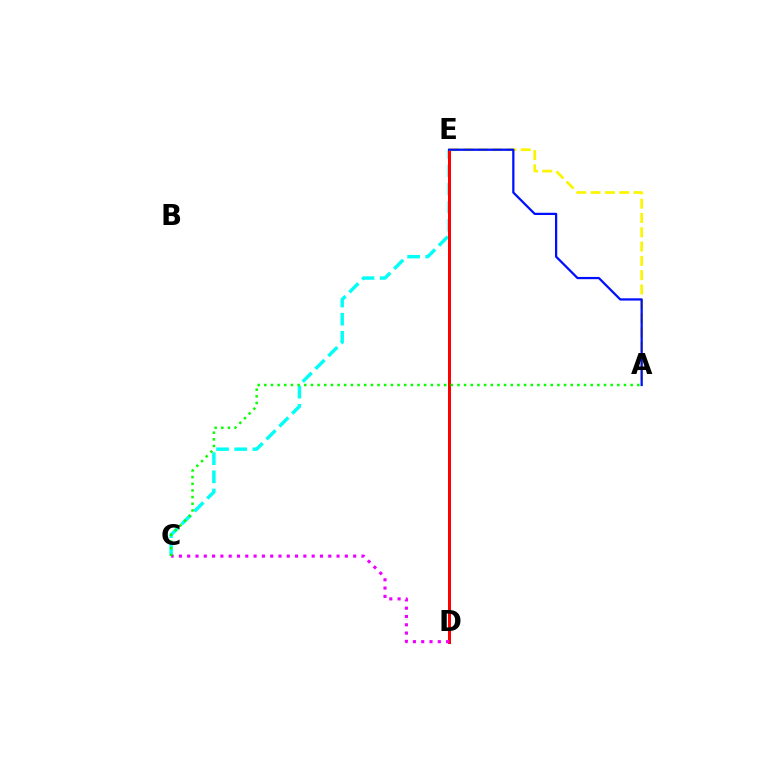{('C', 'E'): [{'color': '#00fff6', 'line_style': 'dashed', 'thickness': 2.46}], ('D', 'E'): [{'color': '#ff0000', 'line_style': 'solid', 'thickness': 2.15}], ('C', 'D'): [{'color': '#ee00ff', 'line_style': 'dotted', 'thickness': 2.25}], ('A', 'C'): [{'color': '#08ff00', 'line_style': 'dotted', 'thickness': 1.81}], ('A', 'E'): [{'color': '#fcf500', 'line_style': 'dashed', 'thickness': 1.94}, {'color': '#0010ff', 'line_style': 'solid', 'thickness': 1.62}]}